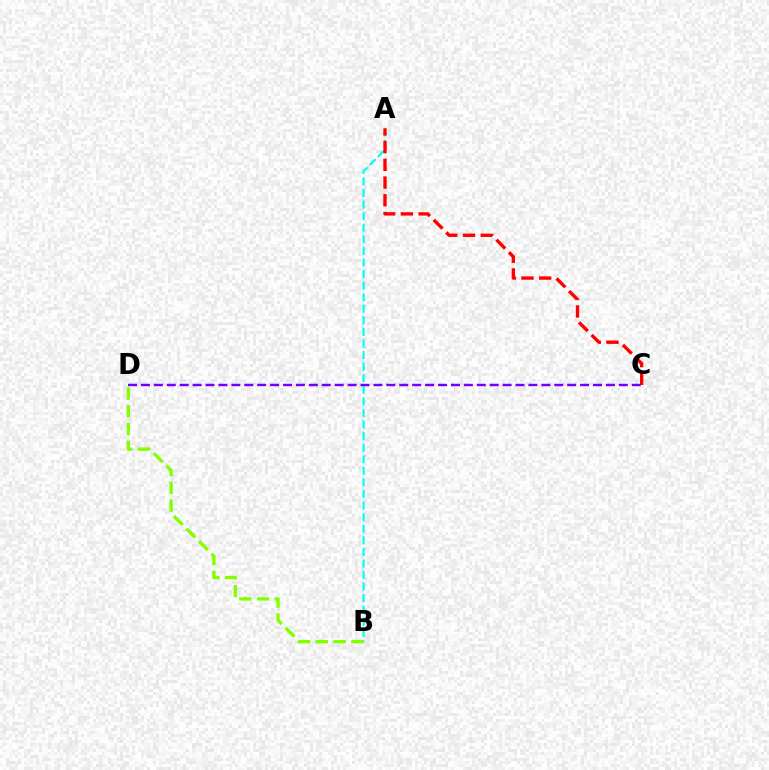{('A', 'B'): [{'color': '#00fff6', 'line_style': 'dashed', 'thickness': 1.57}], ('C', 'D'): [{'color': '#7200ff', 'line_style': 'dashed', 'thickness': 1.75}], ('A', 'C'): [{'color': '#ff0000', 'line_style': 'dashed', 'thickness': 2.41}], ('B', 'D'): [{'color': '#84ff00', 'line_style': 'dashed', 'thickness': 2.42}]}